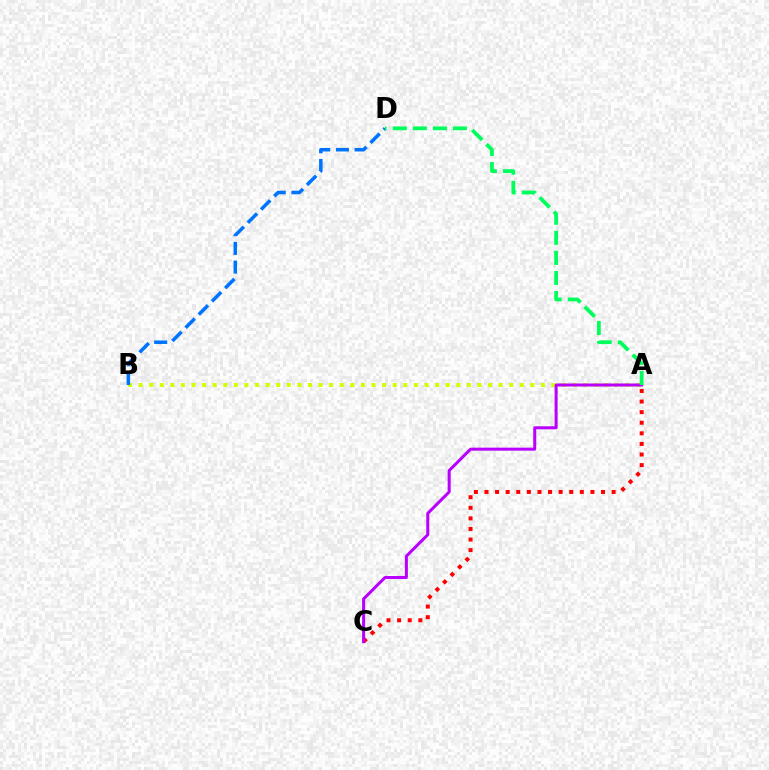{('A', 'C'): [{'color': '#ff0000', 'line_style': 'dotted', 'thickness': 2.88}, {'color': '#b900ff', 'line_style': 'solid', 'thickness': 2.17}], ('A', 'B'): [{'color': '#d1ff00', 'line_style': 'dotted', 'thickness': 2.88}], ('B', 'D'): [{'color': '#0074ff', 'line_style': 'dashed', 'thickness': 2.54}], ('A', 'D'): [{'color': '#00ff5c', 'line_style': 'dashed', 'thickness': 2.73}]}